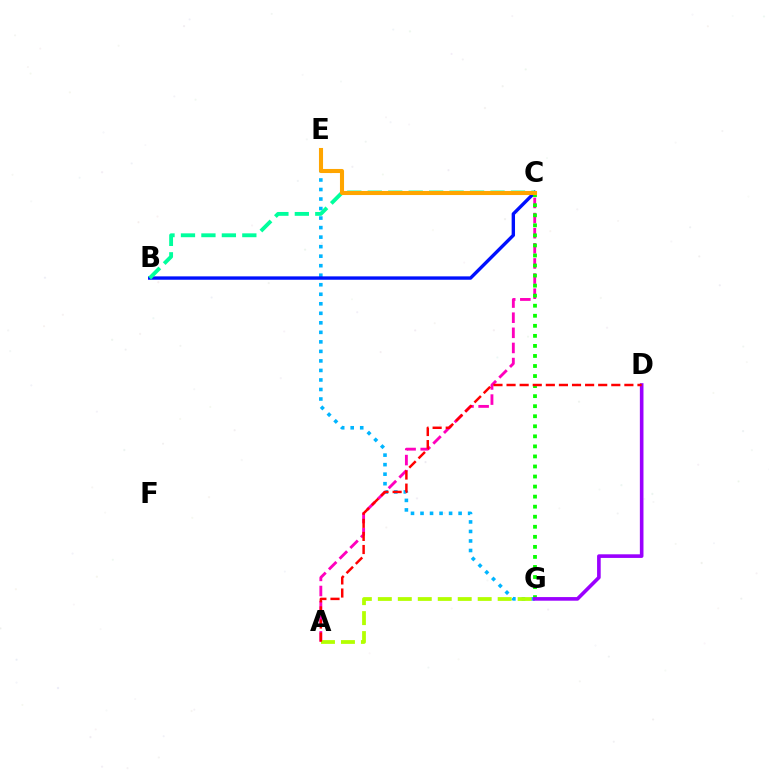{('E', 'G'): [{'color': '#00b5ff', 'line_style': 'dotted', 'thickness': 2.59}], ('A', 'C'): [{'color': '#ff00bd', 'line_style': 'dashed', 'thickness': 2.05}], ('A', 'G'): [{'color': '#b3ff00', 'line_style': 'dashed', 'thickness': 2.71}], ('B', 'C'): [{'color': '#0010ff', 'line_style': 'solid', 'thickness': 2.43}, {'color': '#00ff9d', 'line_style': 'dashed', 'thickness': 2.78}], ('C', 'G'): [{'color': '#08ff00', 'line_style': 'dotted', 'thickness': 2.73}], ('D', 'G'): [{'color': '#9b00ff', 'line_style': 'solid', 'thickness': 2.61}], ('C', 'E'): [{'color': '#ffa500', 'line_style': 'solid', 'thickness': 2.94}], ('A', 'D'): [{'color': '#ff0000', 'line_style': 'dashed', 'thickness': 1.78}]}